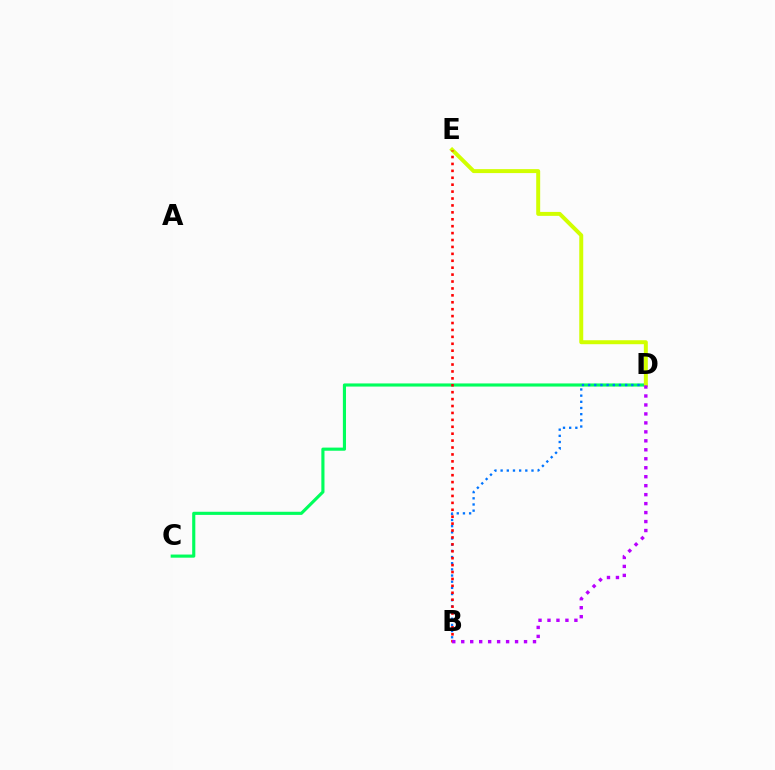{('C', 'D'): [{'color': '#00ff5c', 'line_style': 'solid', 'thickness': 2.25}], ('B', 'D'): [{'color': '#0074ff', 'line_style': 'dotted', 'thickness': 1.68}, {'color': '#b900ff', 'line_style': 'dotted', 'thickness': 2.44}], ('D', 'E'): [{'color': '#d1ff00', 'line_style': 'solid', 'thickness': 2.85}], ('B', 'E'): [{'color': '#ff0000', 'line_style': 'dotted', 'thickness': 1.88}]}